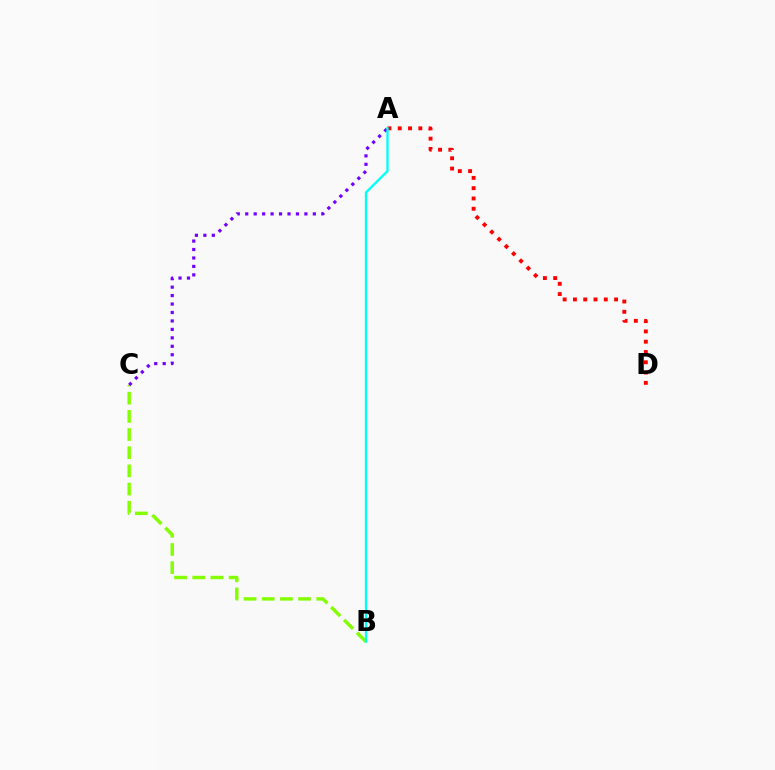{('B', 'C'): [{'color': '#84ff00', 'line_style': 'dashed', 'thickness': 2.47}], ('A', 'C'): [{'color': '#7200ff', 'line_style': 'dotted', 'thickness': 2.3}], ('A', 'D'): [{'color': '#ff0000', 'line_style': 'dotted', 'thickness': 2.79}], ('A', 'B'): [{'color': '#00fff6', 'line_style': 'solid', 'thickness': 1.66}]}